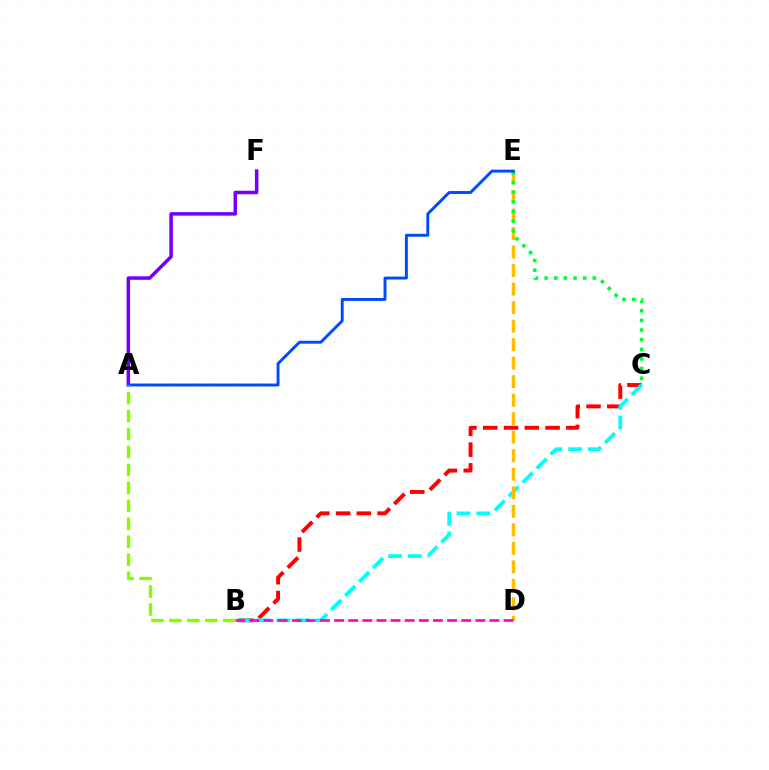{('A', 'F'): [{'color': '#7200ff', 'line_style': 'solid', 'thickness': 2.52}], ('B', 'C'): [{'color': '#ff0000', 'line_style': 'dashed', 'thickness': 2.82}, {'color': '#00fff6', 'line_style': 'dashed', 'thickness': 2.68}], ('D', 'E'): [{'color': '#ffbd00', 'line_style': 'dashed', 'thickness': 2.52}], ('C', 'E'): [{'color': '#00ff39', 'line_style': 'dotted', 'thickness': 2.62}], ('A', 'E'): [{'color': '#004bff', 'line_style': 'solid', 'thickness': 2.1}], ('B', 'D'): [{'color': '#ff00cf', 'line_style': 'dashed', 'thickness': 1.92}], ('A', 'B'): [{'color': '#84ff00', 'line_style': 'dashed', 'thickness': 2.44}]}